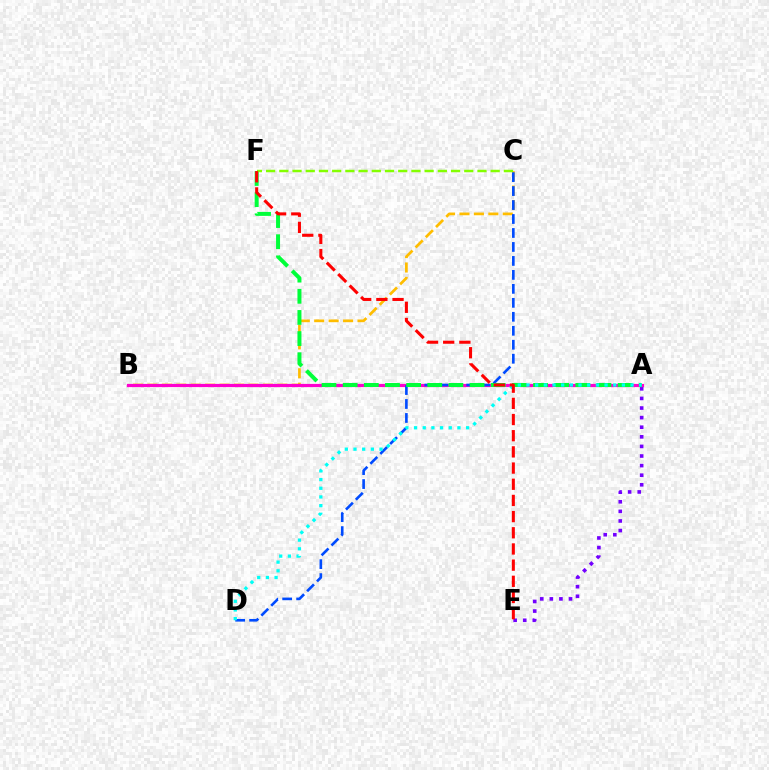{('A', 'E'): [{'color': '#7200ff', 'line_style': 'dotted', 'thickness': 2.61}], ('B', 'C'): [{'color': '#ffbd00', 'line_style': 'dashed', 'thickness': 1.96}], ('A', 'B'): [{'color': '#ff00cf', 'line_style': 'solid', 'thickness': 2.3}], ('C', 'D'): [{'color': '#004bff', 'line_style': 'dashed', 'thickness': 1.9}], ('A', 'F'): [{'color': '#00ff39', 'line_style': 'dashed', 'thickness': 2.87}], ('C', 'F'): [{'color': '#84ff00', 'line_style': 'dashed', 'thickness': 1.79}], ('A', 'D'): [{'color': '#00fff6', 'line_style': 'dotted', 'thickness': 2.36}], ('E', 'F'): [{'color': '#ff0000', 'line_style': 'dashed', 'thickness': 2.2}]}